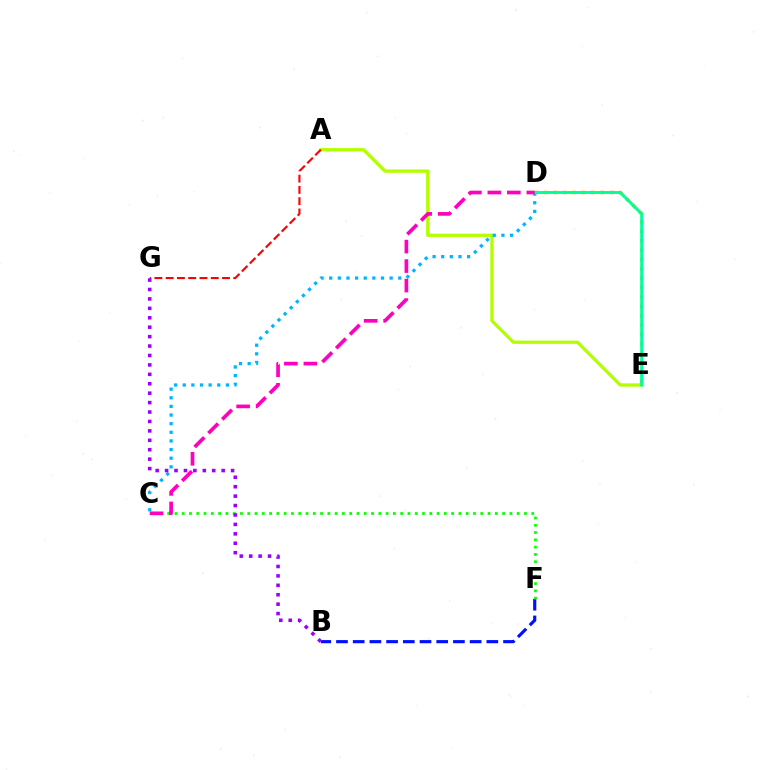{('B', 'F'): [{'color': '#0010ff', 'line_style': 'dashed', 'thickness': 2.27}], ('A', 'E'): [{'color': '#b3ff00', 'line_style': 'solid', 'thickness': 2.37}], ('D', 'E'): [{'color': '#ffa500', 'line_style': 'dotted', 'thickness': 2.55}, {'color': '#00ff9d', 'line_style': 'solid', 'thickness': 2.14}], ('C', 'F'): [{'color': '#08ff00', 'line_style': 'dotted', 'thickness': 1.98}], ('C', 'D'): [{'color': '#00b5ff', 'line_style': 'dotted', 'thickness': 2.35}, {'color': '#ff00bd', 'line_style': 'dashed', 'thickness': 2.65}], ('A', 'G'): [{'color': '#ff0000', 'line_style': 'dashed', 'thickness': 1.53}], ('B', 'G'): [{'color': '#9b00ff', 'line_style': 'dotted', 'thickness': 2.56}]}